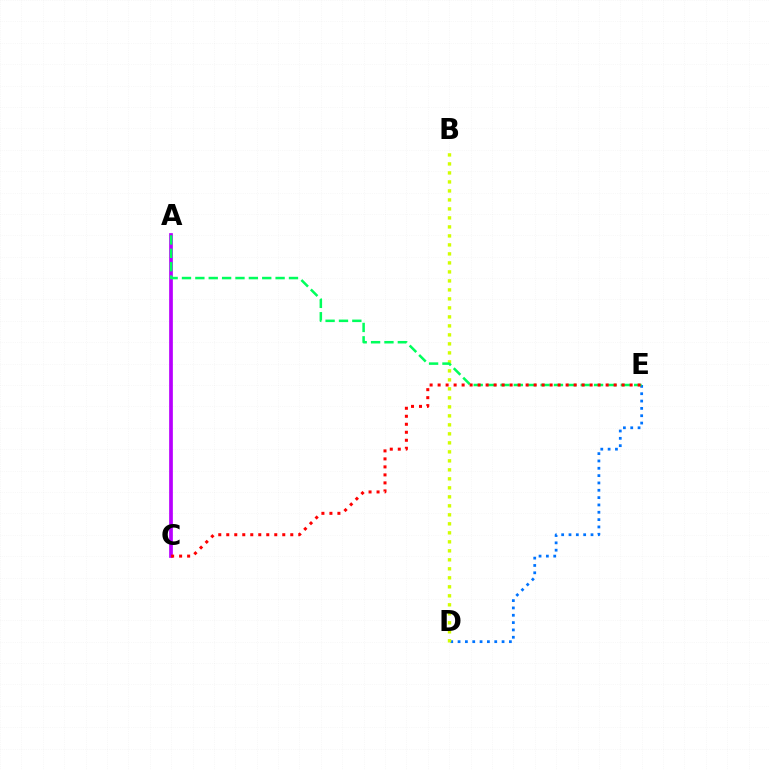{('D', 'E'): [{'color': '#0074ff', 'line_style': 'dotted', 'thickness': 1.99}], ('A', 'C'): [{'color': '#b900ff', 'line_style': 'solid', 'thickness': 2.67}], ('B', 'D'): [{'color': '#d1ff00', 'line_style': 'dotted', 'thickness': 2.44}], ('A', 'E'): [{'color': '#00ff5c', 'line_style': 'dashed', 'thickness': 1.82}], ('C', 'E'): [{'color': '#ff0000', 'line_style': 'dotted', 'thickness': 2.17}]}